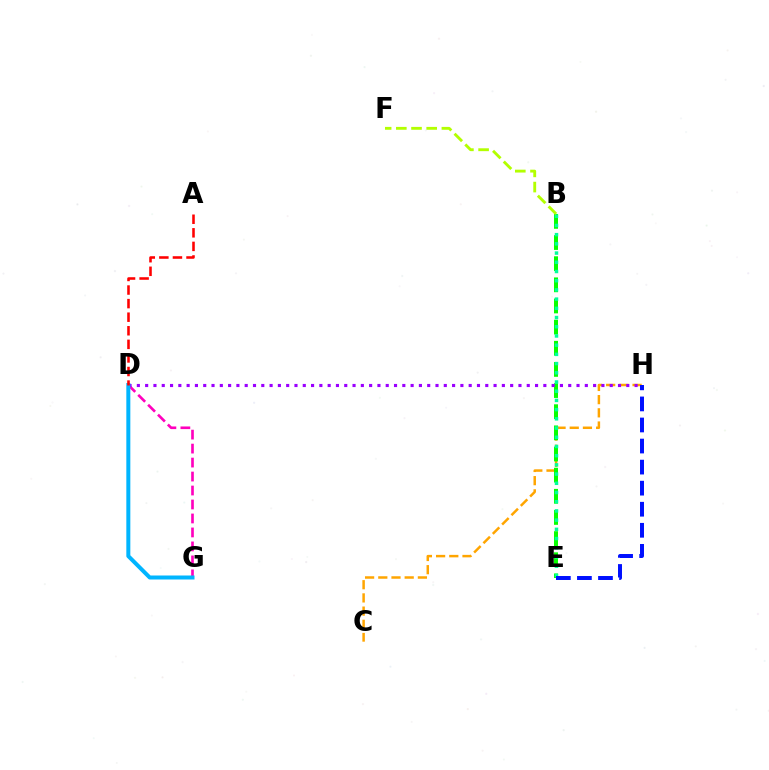{('C', 'H'): [{'color': '#ffa500', 'line_style': 'dashed', 'thickness': 1.79}], ('B', 'E'): [{'color': '#08ff00', 'line_style': 'dashed', 'thickness': 2.87}, {'color': '#00ff9d', 'line_style': 'dotted', 'thickness': 2.5}], ('D', 'G'): [{'color': '#ff00bd', 'line_style': 'dashed', 'thickness': 1.9}, {'color': '#00b5ff', 'line_style': 'solid', 'thickness': 2.88}], ('D', 'H'): [{'color': '#9b00ff', 'line_style': 'dotted', 'thickness': 2.25}], ('B', 'F'): [{'color': '#b3ff00', 'line_style': 'dashed', 'thickness': 2.06}], ('E', 'H'): [{'color': '#0010ff', 'line_style': 'dashed', 'thickness': 2.86}], ('A', 'D'): [{'color': '#ff0000', 'line_style': 'dashed', 'thickness': 1.84}]}